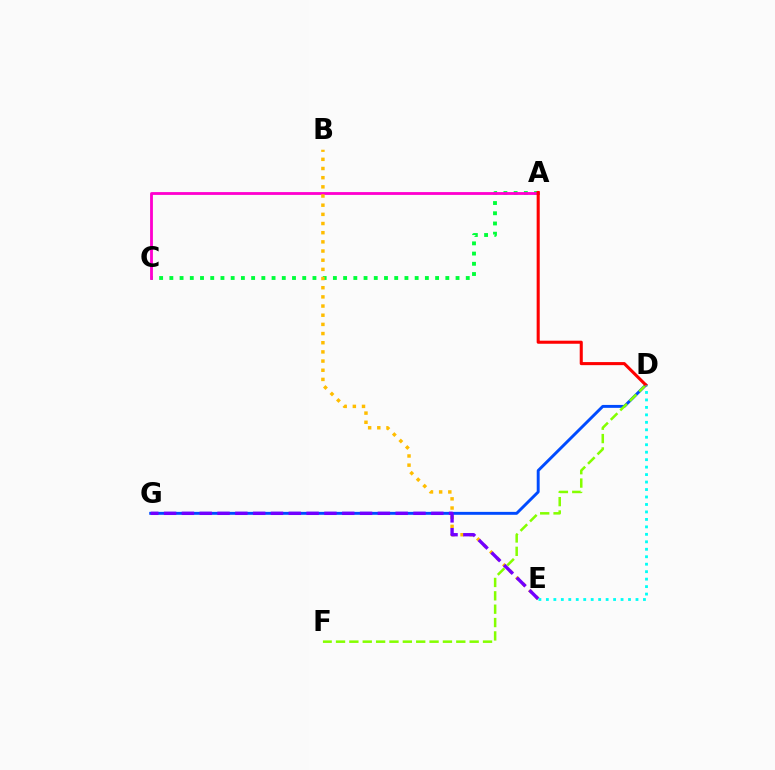{('A', 'C'): [{'color': '#00ff39', 'line_style': 'dotted', 'thickness': 2.78}, {'color': '#ff00cf', 'line_style': 'solid', 'thickness': 2.03}], ('D', 'G'): [{'color': '#004bff', 'line_style': 'solid', 'thickness': 2.11}], ('B', 'E'): [{'color': '#ffbd00', 'line_style': 'dotted', 'thickness': 2.49}], ('D', 'F'): [{'color': '#84ff00', 'line_style': 'dashed', 'thickness': 1.82}], ('E', 'G'): [{'color': '#7200ff', 'line_style': 'dashed', 'thickness': 2.42}], ('A', 'D'): [{'color': '#ff0000', 'line_style': 'solid', 'thickness': 2.21}], ('D', 'E'): [{'color': '#00fff6', 'line_style': 'dotted', 'thickness': 2.03}]}